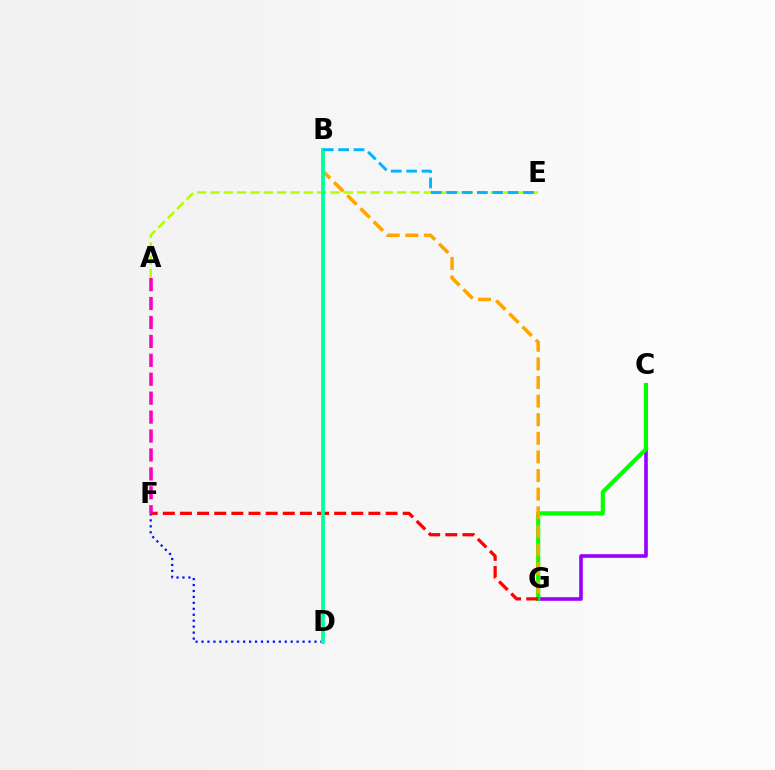{('C', 'G'): [{'color': '#9b00ff', 'line_style': 'solid', 'thickness': 2.61}, {'color': '#08ff00', 'line_style': 'solid', 'thickness': 2.98}], ('D', 'F'): [{'color': '#0010ff', 'line_style': 'dotted', 'thickness': 1.62}], ('A', 'E'): [{'color': '#b3ff00', 'line_style': 'dashed', 'thickness': 1.81}], ('F', 'G'): [{'color': '#ff0000', 'line_style': 'dashed', 'thickness': 2.33}], ('B', 'G'): [{'color': '#ffa500', 'line_style': 'dashed', 'thickness': 2.53}], ('B', 'D'): [{'color': '#00ff9d', 'line_style': 'solid', 'thickness': 2.71}], ('A', 'F'): [{'color': '#ff00bd', 'line_style': 'dashed', 'thickness': 2.57}], ('B', 'E'): [{'color': '#00b5ff', 'line_style': 'dashed', 'thickness': 2.09}]}